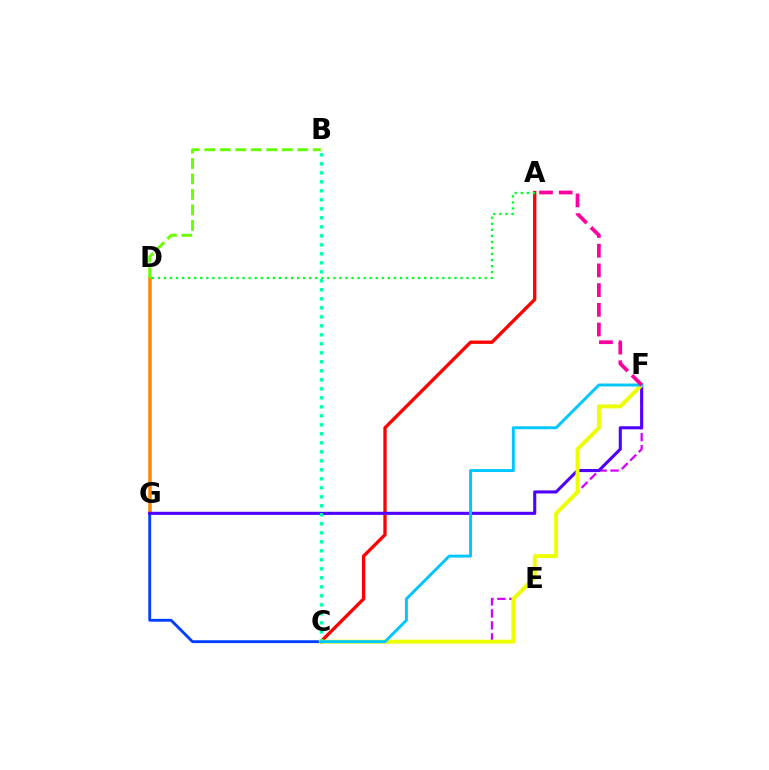{('C', 'F'): [{'color': '#d600ff', 'line_style': 'dashed', 'thickness': 1.63}, {'color': '#eeff00', 'line_style': 'solid', 'thickness': 2.83}, {'color': '#00c7ff', 'line_style': 'solid', 'thickness': 2.11}], ('D', 'G'): [{'color': '#ff8800', 'line_style': 'solid', 'thickness': 2.55}], ('A', 'C'): [{'color': '#ff0000', 'line_style': 'solid', 'thickness': 2.39}], ('C', 'G'): [{'color': '#003fff', 'line_style': 'solid', 'thickness': 2.05}], ('F', 'G'): [{'color': '#4f00ff', 'line_style': 'solid', 'thickness': 2.22}], ('B', 'D'): [{'color': '#66ff00', 'line_style': 'dashed', 'thickness': 2.1}], ('B', 'C'): [{'color': '#00ffaf', 'line_style': 'dotted', 'thickness': 2.45}], ('A', 'D'): [{'color': '#00ff27', 'line_style': 'dotted', 'thickness': 1.64}], ('A', 'F'): [{'color': '#ff00a0', 'line_style': 'dashed', 'thickness': 2.68}]}